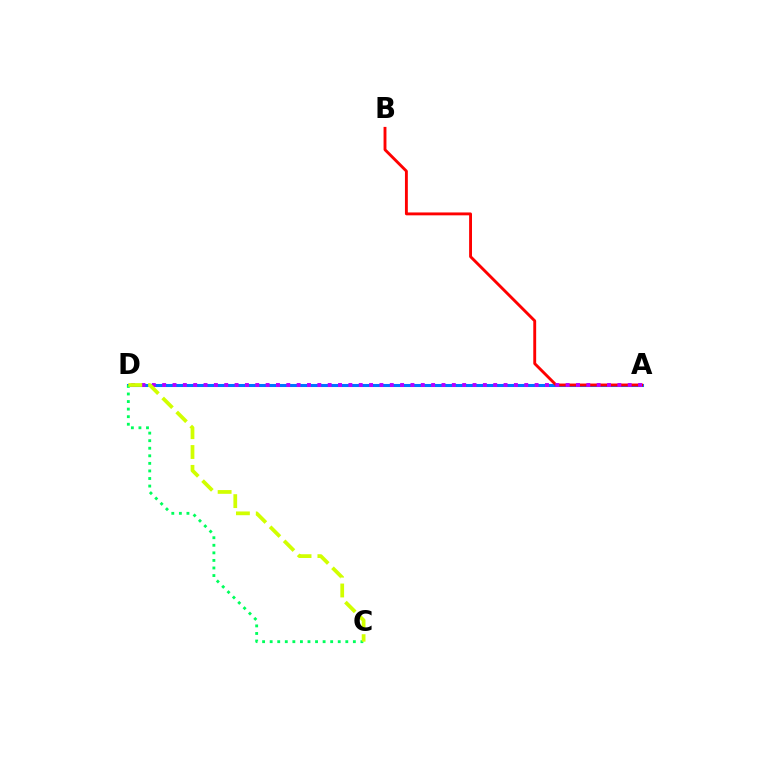{('A', 'D'): [{'color': '#0074ff', 'line_style': 'solid', 'thickness': 2.2}, {'color': '#b900ff', 'line_style': 'dotted', 'thickness': 2.81}], ('A', 'B'): [{'color': '#ff0000', 'line_style': 'solid', 'thickness': 2.07}], ('C', 'D'): [{'color': '#00ff5c', 'line_style': 'dotted', 'thickness': 2.06}, {'color': '#d1ff00', 'line_style': 'dashed', 'thickness': 2.7}]}